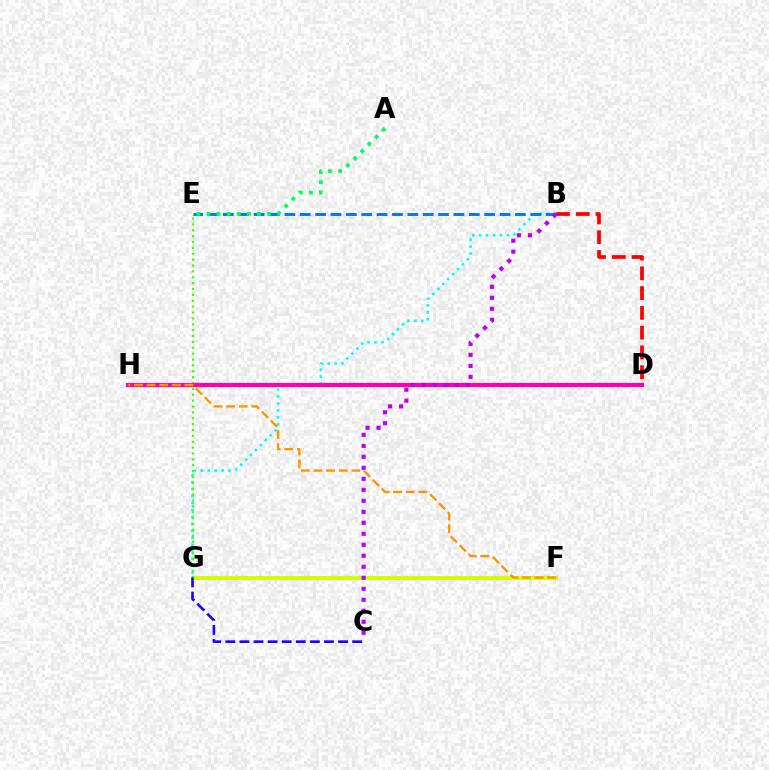{('B', 'D'): [{'color': '#ff0000', 'line_style': 'dashed', 'thickness': 2.69}], ('B', 'G'): [{'color': '#00fff6', 'line_style': 'dotted', 'thickness': 1.89}], ('F', 'G'): [{'color': '#d1ff00', 'line_style': 'solid', 'thickness': 2.88}], ('E', 'G'): [{'color': '#3dff00', 'line_style': 'dotted', 'thickness': 1.6}], ('C', 'G'): [{'color': '#2500ff', 'line_style': 'dashed', 'thickness': 1.91}], ('B', 'E'): [{'color': '#0074ff', 'line_style': 'dashed', 'thickness': 2.09}], ('A', 'E'): [{'color': '#00ff5c', 'line_style': 'dotted', 'thickness': 2.75}], ('D', 'H'): [{'color': '#ff00ac', 'line_style': 'solid', 'thickness': 2.98}], ('F', 'H'): [{'color': '#ff9400', 'line_style': 'dashed', 'thickness': 1.72}], ('B', 'C'): [{'color': '#b900ff', 'line_style': 'dotted', 'thickness': 2.99}]}